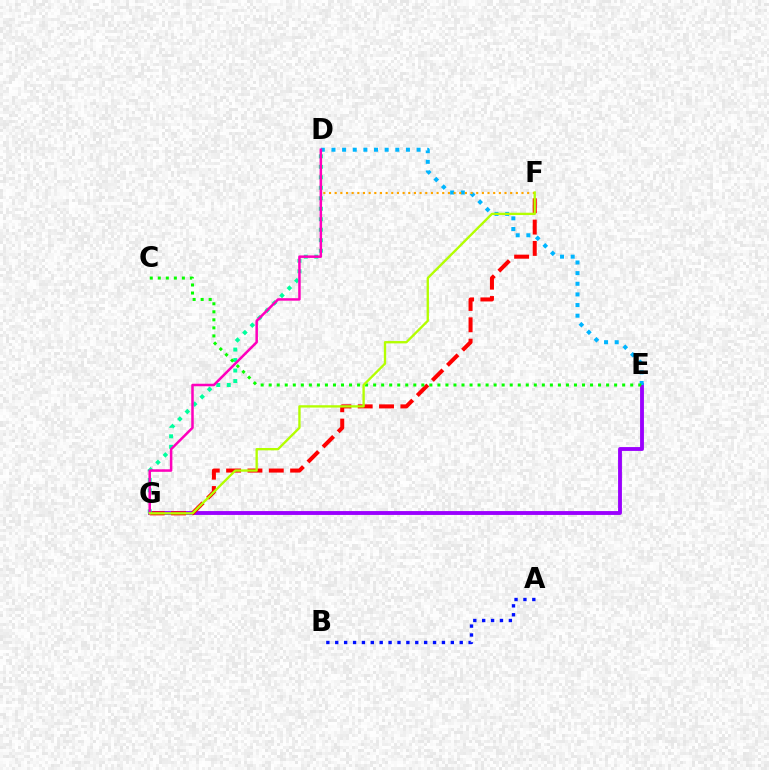{('E', 'G'): [{'color': '#9b00ff', 'line_style': 'solid', 'thickness': 2.78}], ('A', 'B'): [{'color': '#0010ff', 'line_style': 'dotted', 'thickness': 2.42}], ('F', 'G'): [{'color': '#ff0000', 'line_style': 'dashed', 'thickness': 2.9}, {'color': '#b3ff00', 'line_style': 'solid', 'thickness': 1.68}], ('D', 'E'): [{'color': '#00b5ff', 'line_style': 'dotted', 'thickness': 2.89}], ('D', 'F'): [{'color': '#ffa500', 'line_style': 'dotted', 'thickness': 1.54}], ('D', 'G'): [{'color': '#00ff9d', 'line_style': 'dotted', 'thickness': 2.85}, {'color': '#ff00bd', 'line_style': 'solid', 'thickness': 1.81}], ('C', 'E'): [{'color': '#08ff00', 'line_style': 'dotted', 'thickness': 2.18}]}